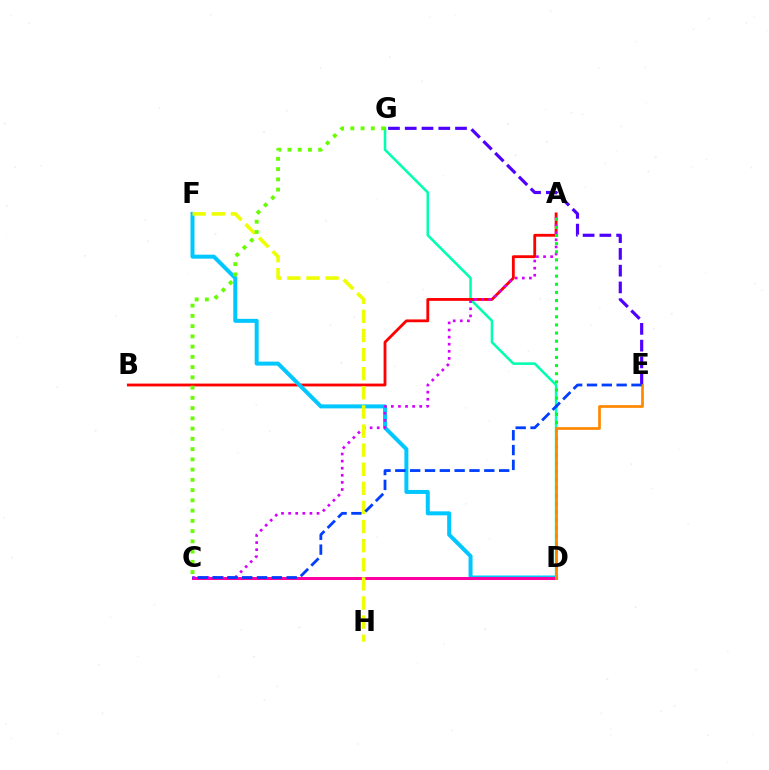{('D', 'G'): [{'color': '#00ffaf', 'line_style': 'solid', 'thickness': 1.84}], ('A', 'B'): [{'color': '#ff0000', 'line_style': 'solid', 'thickness': 2.03}], ('D', 'F'): [{'color': '#00c7ff', 'line_style': 'solid', 'thickness': 2.87}], ('C', 'D'): [{'color': '#ff00a0', 'line_style': 'solid', 'thickness': 2.16}], ('A', 'C'): [{'color': '#d600ff', 'line_style': 'dotted', 'thickness': 1.93}], ('E', 'G'): [{'color': '#4f00ff', 'line_style': 'dashed', 'thickness': 2.28}], ('A', 'D'): [{'color': '#00ff27', 'line_style': 'dotted', 'thickness': 2.21}], ('F', 'H'): [{'color': '#eeff00', 'line_style': 'dashed', 'thickness': 2.6}], ('D', 'E'): [{'color': '#ff8800', 'line_style': 'solid', 'thickness': 1.94}], ('C', 'E'): [{'color': '#003fff', 'line_style': 'dashed', 'thickness': 2.02}], ('C', 'G'): [{'color': '#66ff00', 'line_style': 'dotted', 'thickness': 2.78}]}